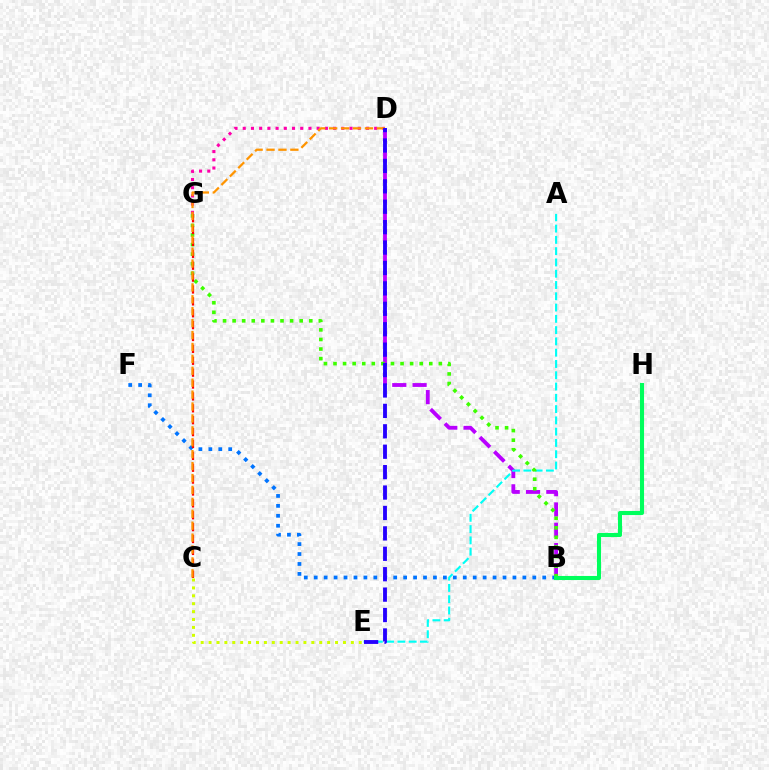{('B', 'F'): [{'color': '#0074ff', 'line_style': 'dotted', 'thickness': 2.7}], ('B', 'D'): [{'color': '#b900ff', 'line_style': 'dashed', 'thickness': 2.76}], ('A', 'E'): [{'color': '#00fff6', 'line_style': 'dashed', 'thickness': 1.53}], ('B', 'G'): [{'color': '#3dff00', 'line_style': 'dotted', 'thickness': 2.6}], ('D', 'G'): [{'color': '#ff00ac', 'line_style': 'dotted', 'thickness': 2.23}], ('B', 'H'): [{'color': '#00ff5c', 'line_style': 'solid', 'thickness': 2.94}], ('C', 'E'): [{'color': '#d1ff00', 'line_style': 'dotted', 'thickness': 2.15}], ('C', 'G'): [{'color': '#ff0000', 'line_style': 'dashed', 'thickness': 1.61}], ('C', 'D'): [{'color': '#ff9400', 'line_style': 'dashed', 'thickness': 1.62}], ('D', 'E'): [{'color': '#2500ff', 'line_style': 'dashed', 'thickness': 2.77}]}